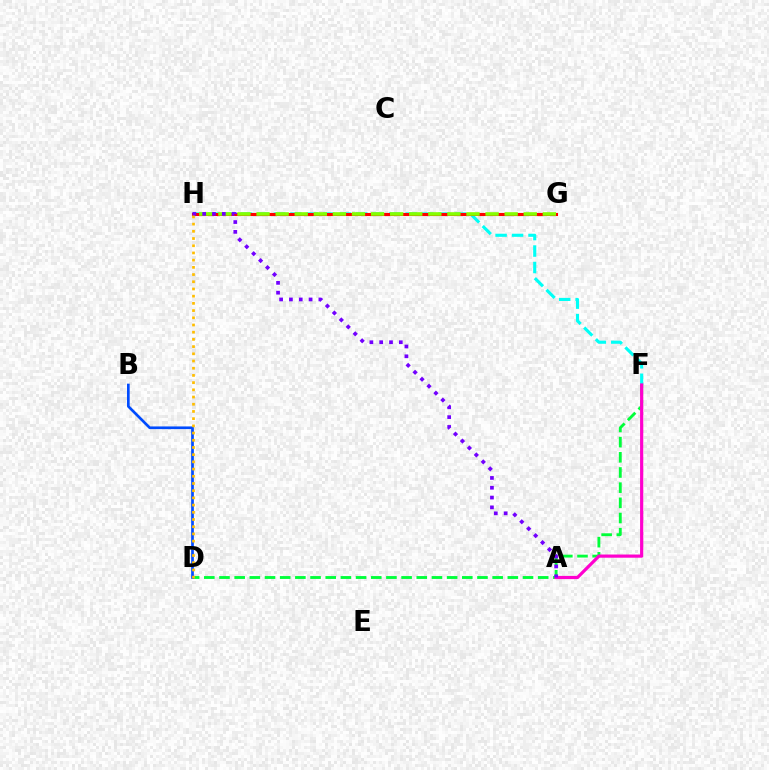{('F', 'H'): [{'color': '#00fff6', 'line_style': 'dashed', 'thickness': 2.24}], ('G', 'H'): [{'color': '#ff0000', 'line_style': 'solid', 'thickness': 2.23}, {'color': '#84ff00', 'line_style': 'dashed', 'thickness': 2.59}], ('D', 'F'): [{'color': '#00ff39', 'line_style': 'dashed', 'thickness': 2.06}], ('A', 'F'): [{'color': '#ff00cf', 'line_style': 'solid', 'thickness': 2.3}], ('A', 'H'): [{'color': '#7200ff', 'line_style': 'dotted', 'thickness': 2.67}], ('B', 'D'): [{'color': '#004bff', 'line_style': 'solid', 'thickness': 1.93}], ('D', 'H'): [{'color': '#ffbd00', 'line_style': 'dotted', 'thickness': 1.96}]}